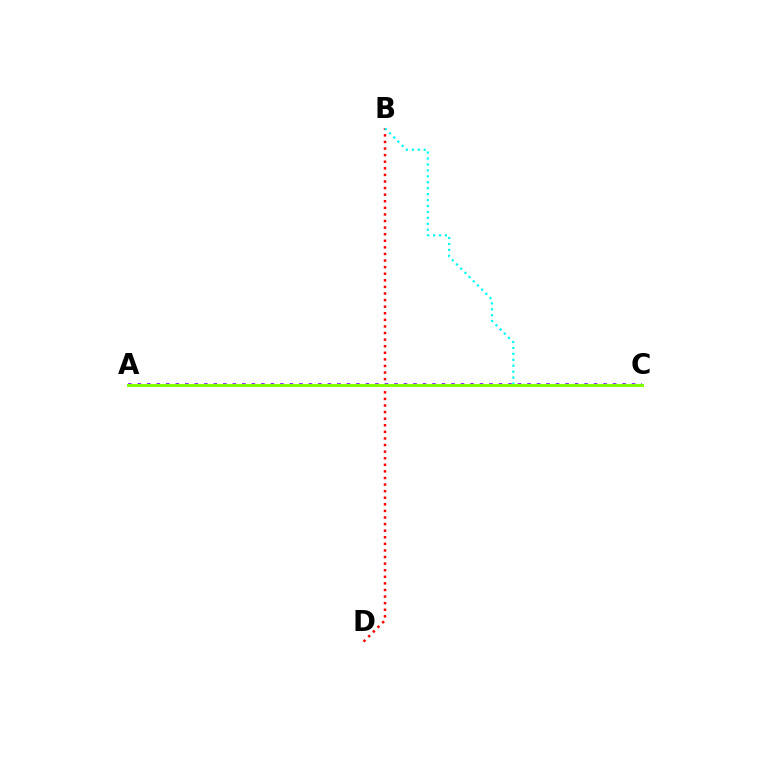{('B', 'D'): [{'color': '#ff0000', 'line_style': 'dotted', 'thickness': 1.79}], ('B', 'C'): [{'color': '#00fff6', 'line_style': 'dotted', 'thickness': 1.61}], ('A', 'C'): [{'color': '#7200ff', 'line_style': 'dotted', 'thickness': 2.58}, {'color': '#84ff00', 'line_style': 'solid', 'thickness': 2.15}]}